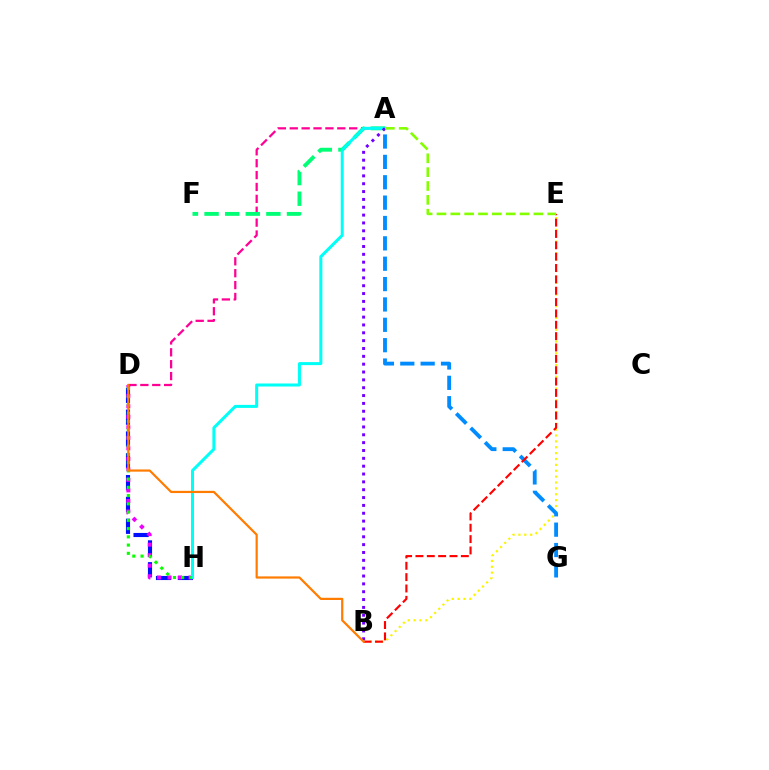{('A', 'D'): [{'color': '#ff0094', 'line_style': 'dashed', 'thickness': 1.61}], ('D', 'H'): [{'color': '#0010ff', 'line_style': 'dashed', 'thickness': 2.96}, {'color': '#ee00ff', 'line_style': 'dotted', 'thickness': 2.86}, {'color': '#08ff00', 'line_style': 'dotted', 'thickness': 2.24}], ('B', 'E'): [{'color': '#fcf500', 'line_style': 'dotted', 'thickness': 1.6}, {'color': '#ff0000', 'line_style': 'dashed', 'thickness': 1.54}], ('A', 'F'): [{'color': '#00ff74', 'line_style': 'dashed', 'thickness': 2.8}], ('A', 'G'): [{'color': '#008cff', 'line_style': 'dashed', 'thickness': 2.77}], ('A', 'H'): [{'color': '#00fff6', 'line_style': 'solid', 'thickness': 2.17}], ('A', 'B'): [{'color': '#7200ff', 'line_style': 'dotted', 'thickness': 2.13}], ('A', 'E'): [{'color': '#84ff00', 'line_style': 'dashed', 'thickness': 1.88}], ('B', 'D'): [{'color': '#ff7c00', 'line_style': 'solid', 'thickness': 1.59}]}